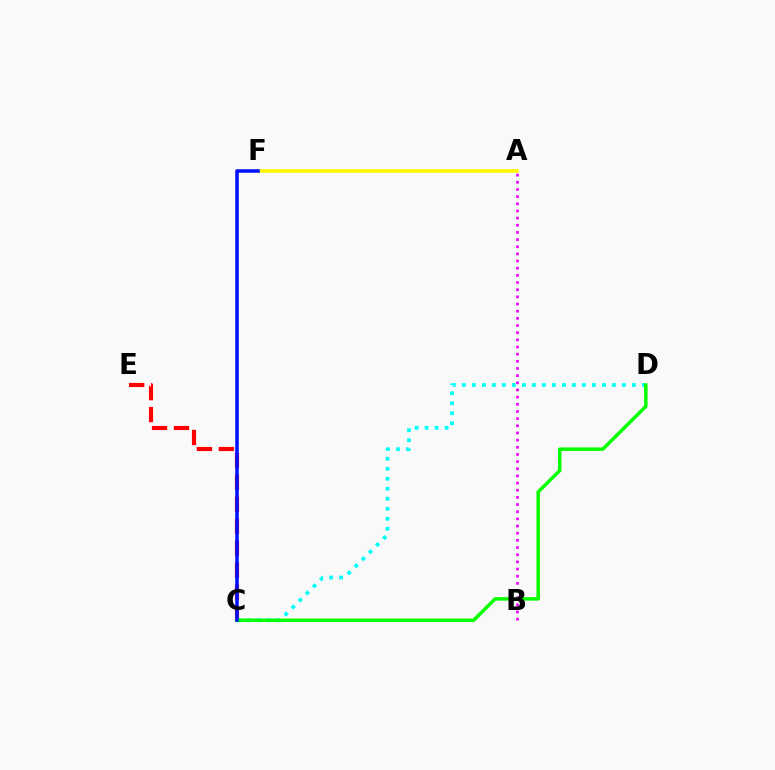{('C', 'E'): [{'color': '#ff0000', 'line_style': 'dashed', 'thickness': 2.98}], ('A', 'F'): [{'color': '#fcf500', 'line_style': 'solid', 'thickness': 2.59}], ('A', 'B'): [{'color': '#ee00ff', 'line_style': 'dotted', 'thickness': 1.95}], ('C', 'D'): [{'color': '#00fff6', 'line_style': 'dotted', 'thickness': 2.72}, {'color': '#08ff00', 'line_style': 'solid', 'thickness': 2.52}], ('C', 'F'): [{'color': '#0010ff', 'line_style': 'solid', 'thickness': 2.54}]}